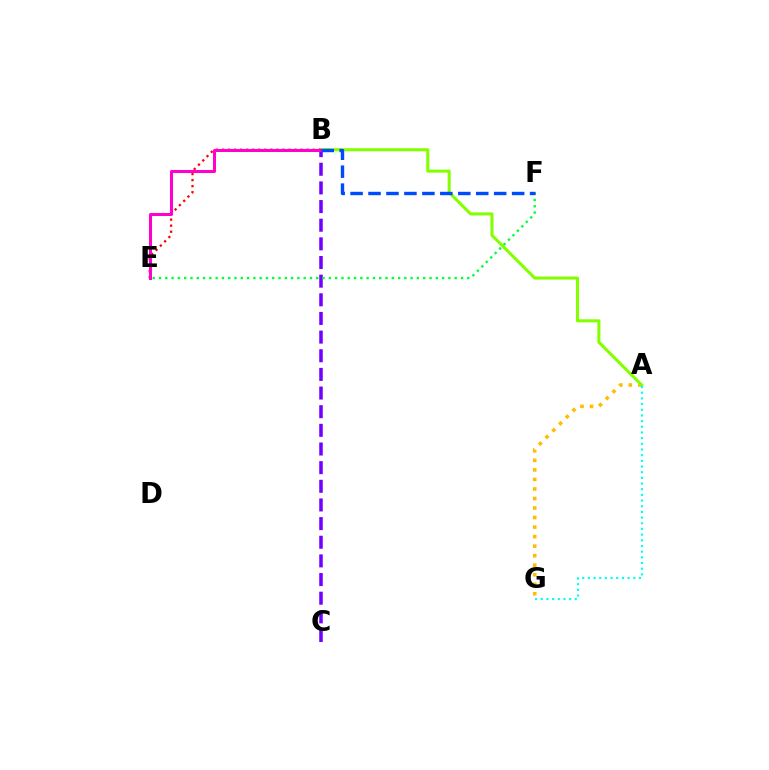{('B', 'C'): [{'color': '#7200ff', 'line_style': 'dashed', 'thickness': 2.53}], ('A', 'G'): [{'color': '#ffbd00', 'line_style': 'dotted', 'thickness': 2.59}, {'color': '#00fff6', 'line_style': 'dotted', 'thickness': 1.54}], ('A', 'B'): [{'color': '#84ff00', 'line_style': 'solid', 'thickness': 2.21}], ('B', 'E'): [{'color': '#ff0000', 'line_style': 'dotted', 'thickness': 1.64}, {'color': '#ff00cf', 'line_style': 'solid', 'thickness': 2.18}], ('E', 'F'): [{'color': '#00ff39', 'line_style': 'dotted', 'thickness': 1.71}], ('B', 'F'): [{'color': '#004bff', 'line_style': 'dashed', 'thickness': 2.44}]}